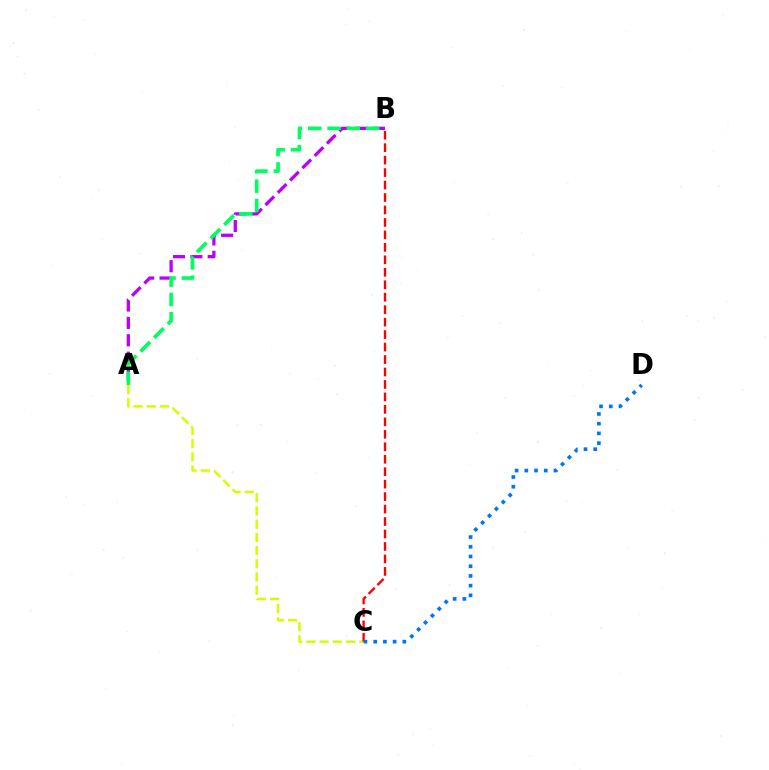{('A', 'B'): [{'color': '#b900ff', 'line_style': 'dashed', 'thickness': 2.36}, {'color': '#00ff5c', 'line_style': 'dashed', 'thickness': 2.62}], ('A', 'C'): [{'color': '#d1ff00', 'line_style': 'dashed', 'thickness': 1.79}], ('B', 'C'): [{'color': '#ff0000', 'line_style': 'dashed', 'thickness': 1.69}], ('C', 'D'): [{'color': '#0074ff', 'line_style': 'dotted', 'thickness': 2.64}]}